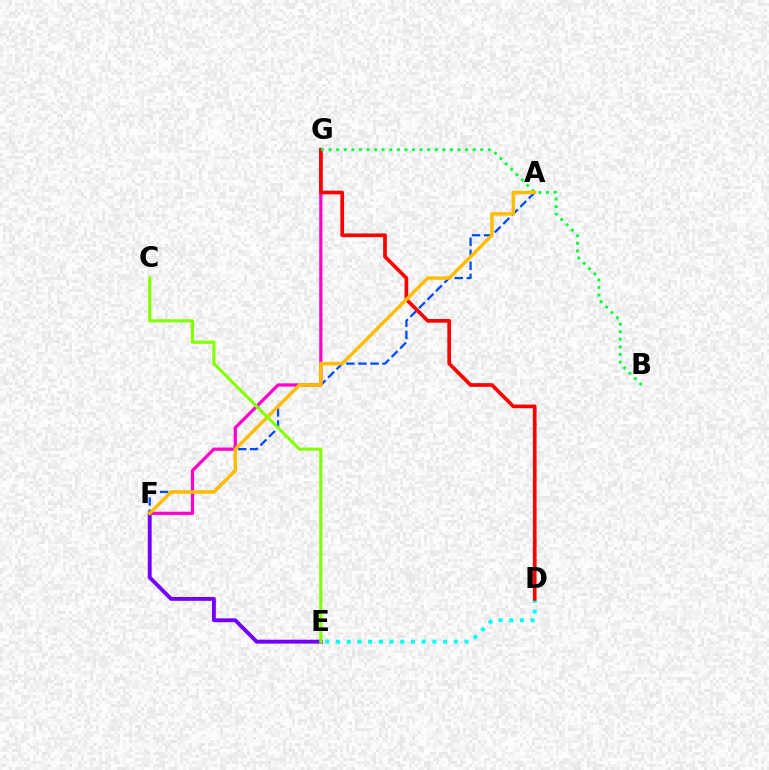{('A', 'F'): [{'color': '#004bff', 'line_style': 'dashed', 'thickness': 1.63}, {'color': '#ffbd00', 'line_style': 'solid', 'thickness': 2.51}], ('D', 'E'): [{'color': '#00fff6', 'line_style': 'dotted', 'thickness': 2.91}], ('F', 'G'): [{'color': '#ff00cf', 'line_style': 'solid', 'thickness': 2.32}], ('D', 'G'): [{'color': '#ff0000', 'line_style': 'solid', 'thickness': 2.65}], ('E', 'F'): [{'color': '#7200ff', 'line_style': 'solid', 'thickness': 2.79}], ('B', 'G'): [{'color': '#00ff39', 'line_style': 'dotted', 'thickness': 2.06}], ('C', 'E'): [{'color': '#84ff00', 'line_style': 'solid', 'thickness': 2.28}]}